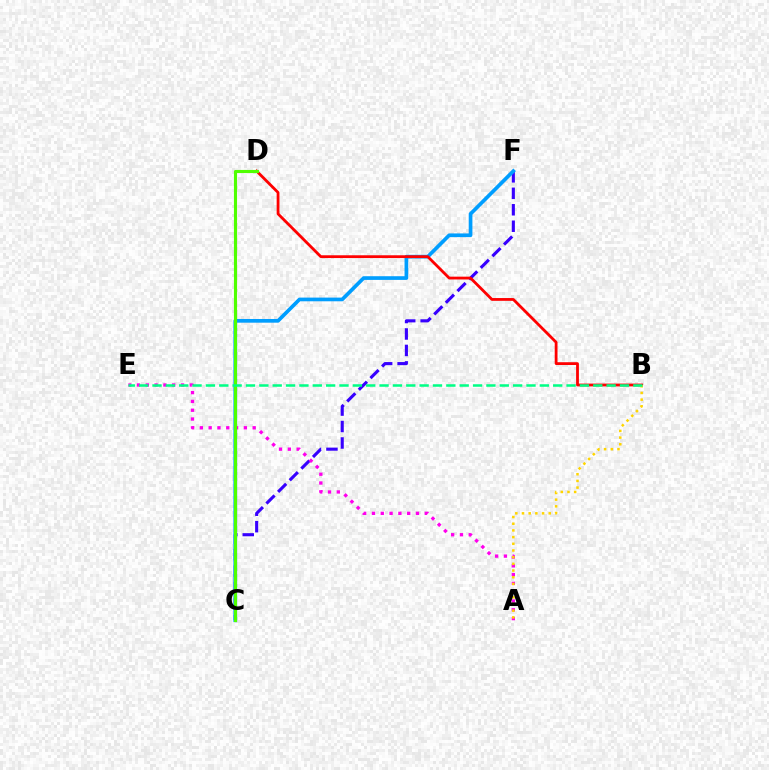{('C', 'F'): [{'color': '#3700ff', 'line_style': 'dashed', 'thickness': 2.24}, {'color': '#009eff', 'line_style': 'solid', 'thickness': 2.66}], ('A', 'E'): [{'color': '#ff00ed', 'line_style': 'dotted', 'thickness': 2.39}], ('B', 'D'): [{'color': '#ff0000', 'line_style': 'solid', 'thickness': 2.01}], ('C', 'D'): [{'color': '#4fff00', 'line_style': 'solid', 'thickness': 2.25}], ('A', 'B'): [{'color': '#ffd500', 'line_style': 'dotted', 'thickness': 1.82}], ('B', 'E'): [{'color': '#00ff86', 'line_style': 'dashed', 'thickness': 1.81}]}